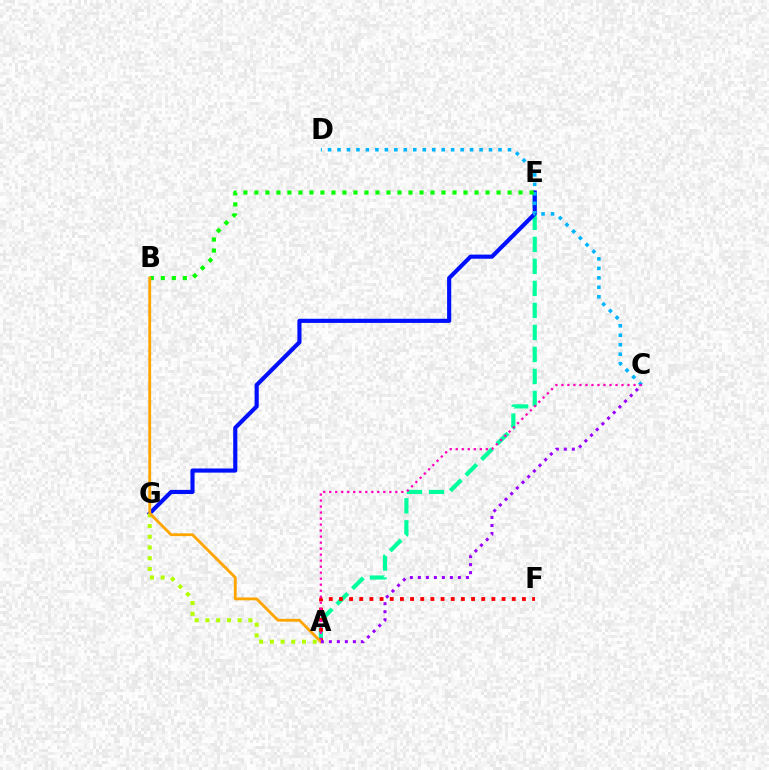{('A', 'E'): [{'color': '#00ff9d', 'line_style': 'dashed', 'thickness': 2.99}], ('E', 'G'): [{'color': '#0010ff', 'line_style': 'solid', 'thickness': 2.98}], ('C', 'D'): [{'color': '#00b5ff', 'line_style': 'dotted', 'thickness': 2.57}], ('A', 'F'): [{'color': '#ff0000', 'line_style': 'dotted', 'thickness': 2.76}], ('A', 'G'): [{'color': '#b3ff00', 'line_style': 'dotted', 'thickness': 2.91}], ('B', 'E'): [{'color': '#08ff00', 'line_style': 'dotted', 'thickness': 2.99}], ('A', 'B'): [{'color': '#ffa500', 'line_style': 'solid', 'thickness': 2.05}], ('A', 'C'): [{'color': '#ff00bd', 'line_style': 'dotted', 'thickness': 1.63}, {'color': '#9b00ff', 'line_style': 'dotted', 'thickness': 2.18}]}